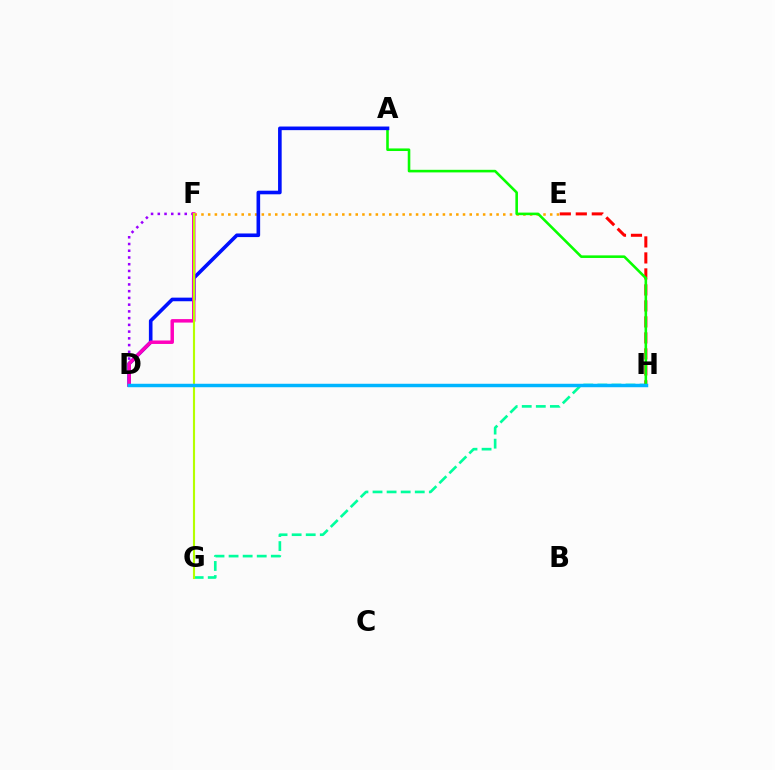{('G', 'H'): [{'color': '#00ff9d', 'line_style': 'dashed', 'thickness': 1.91}], ('E', 'H'): [{'color': '#ff0000', 'line_style': 'dashed', 'thickness': 2.17}], ('E', 'F'): [{'color': '#ffa500', 'line_style': 'dotted', 'thickness': 1.82}], ('A', 'H'): [{'color': '#08ff00', 'line_style': 'solid', 'thickness': 1.86}], ('D', 'F'): [{'color': '#9b00ff', 'line_style': 'dotted', 'thickness': 1.83}, {'color': '#ff00bd', 'line_style': 'solid', 'thickness': 2.5}], ('A', 'D'): [{'color': '#0010ff', 'line_style': 'solid', 'thickness': 2.6}], ('F', 'G'): [{'color': '#b3ff00', 'line_style': 'solid', 'thickness': 1.53}], ('D', 'H'): [{'color': '#00b5ff', 'line_style': 'solid', 'thickness': 2.49}]}